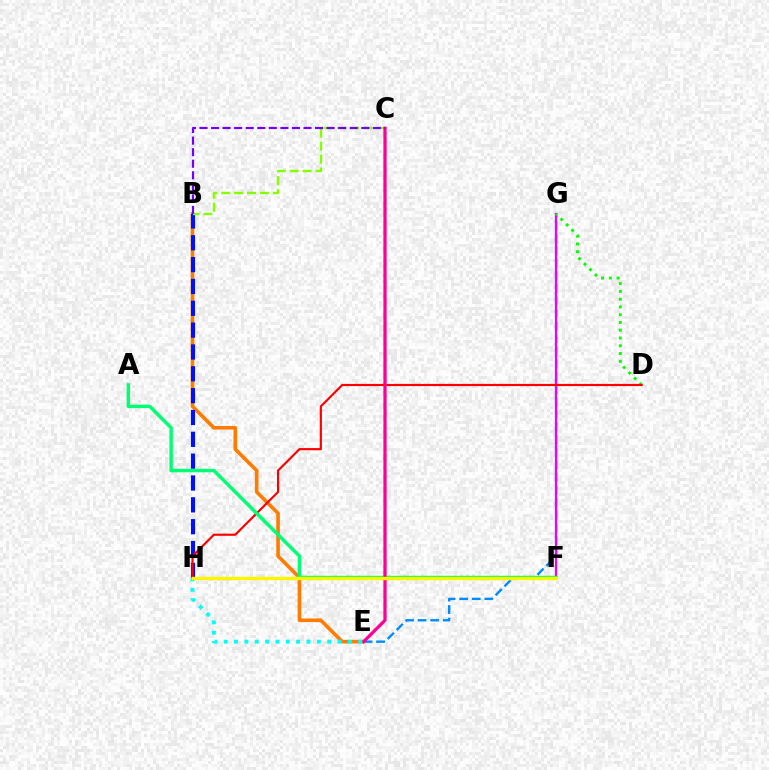{('E', 'G'): [{'color': '#008cff', 'line_style': 'dashed', 'thickness': 1.71}], ('B', 'E'): [{'color': '#ff7c00', 'line_style': 'solid', 'thickness': 2.6}], ('B', 'H'): [{'color': '#0010ff', 'line_style': 'dashed', 'thickness': 2.97}], ('B', 'C'): [{'color': '#84ff00', 'line_style': 'dashed', 'thickness': 1.76}, {'color': '#7200ff', 'line_style': 'dashed', 'thickness': 1.57}], ('F', 'G'): [{'color': '#ee00ff', 'line_style': 'solid', 'thickness': 1.61}], ('D', 'G'): [{'color': '#08ff00', 'line_style': 'dotted', 'thickness': 2.11}], ('D', 'H'): [{'color': '#ff0000', 'line_style': 'solid', 'thickness': 1.56}], ('A', 'F'): [{'color': '#00ff74', 'line_style': 'solid', 'thickness': 2.48}], ('C', 'E'): [{'color': '#ff0094', 'line_style': 'solid', 'thickness': 2.34}], ('E', 'H'): [{'color': '#00fff6', 'line_style': 'dotted', 'thickness': 2.81}], ('F', 'H'): [{'color': '#fcf500', 'line_style': 'solid', 'thickness': 2.44}]}